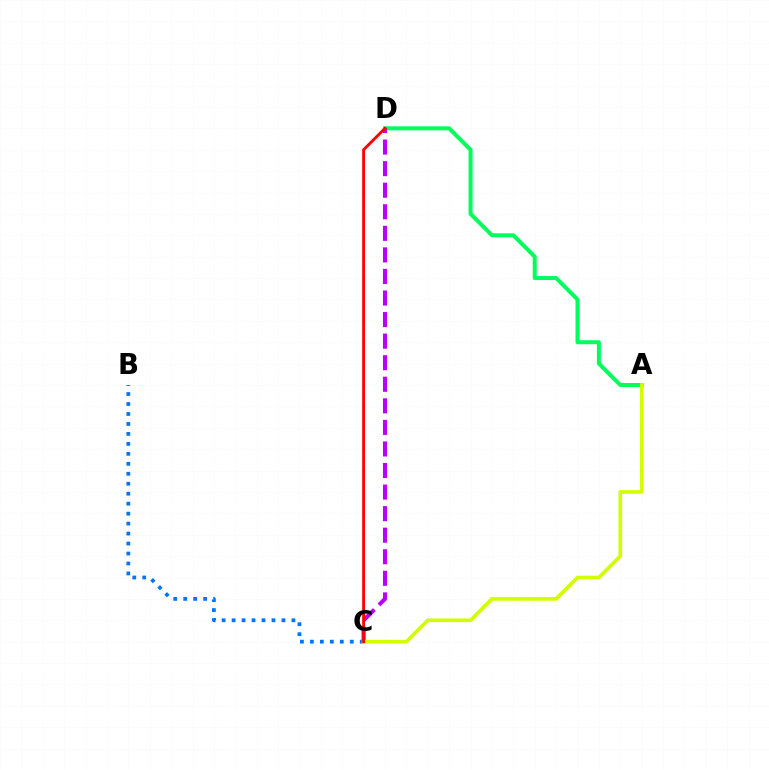{('A', 'D'): [{'color': '#00ff5c', 'line_style': 'solid', 'thickness': 2.88}], ('B', 'C'): [{'color': '#0074ff', 'line_style': 'dotted', 'thickness': 2.71}], ('C', 'D'): [{'color': '#b900ff', 'line_style': 'dashed', 'thickness': 2.93}, {'color': '#ff0000', 'line_style': 'solid', 'thickness': 2.05}], ('A', 'C'): [{'color': '#d1ff00', 'line_style': 'solid', 'thickness': 2.63}]}